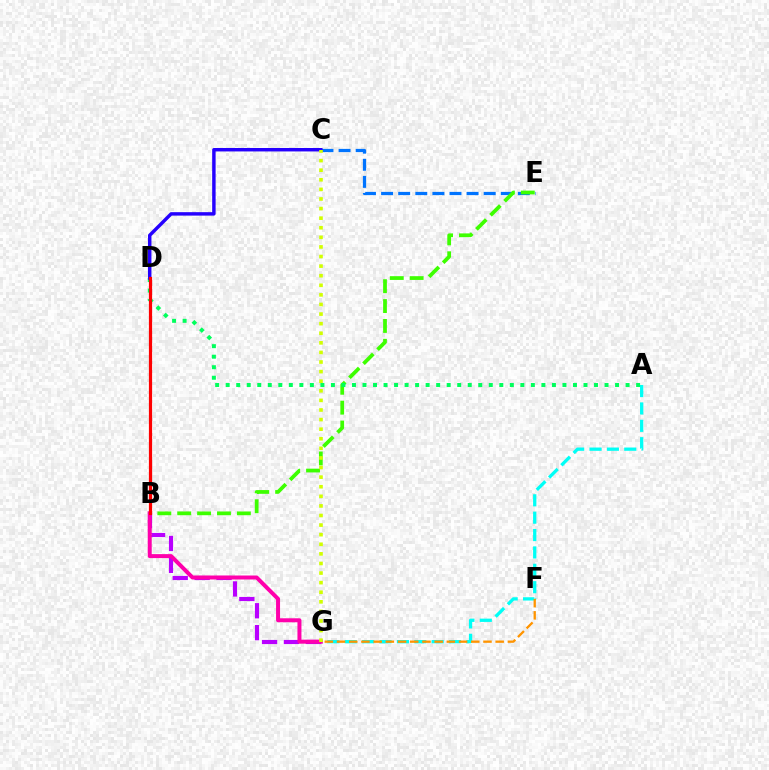{('C', 'E'): [{'color': '#0074ff', 'line_style': 'dashed', 'thickness': 2.32}], ('B', 'E'): [{'color': '#3dff00', 'line_style': 'dashed', 'thickness': 2.7}], ('A', 'G'): [{'color': '#00fff6', 'line_style': 'dashed', 'thickness': 2.36}], ('B', 'G'): [{'color': '#b900ff', 'line_style': 'dashed', 'thickness': 2.98}, {'color': '#ff00ac', 'line_style': 'solid', 'thickness': 2.87}], ('A', 'D'): [{'color': '#00ff5c', 'line_style': 'dotted', 'thickness': 2.86}], ('F', 'G'): [{'color': '#ff9400', 'line_style': 'dashed', 'thickness': 1.66}], ('C', 'D'): [{'color': '#2500ff', 'line_style': 'solid', 'thickness': 2.48}], ('C', 'G'): [{'color': '#d1ff00', 'line_style': 'dotted', 'thickness': 2.61}], ('B', 'D'): [{'color': '#ff0000', 'line_style': 'solid', 'thickness': 2.31}]}